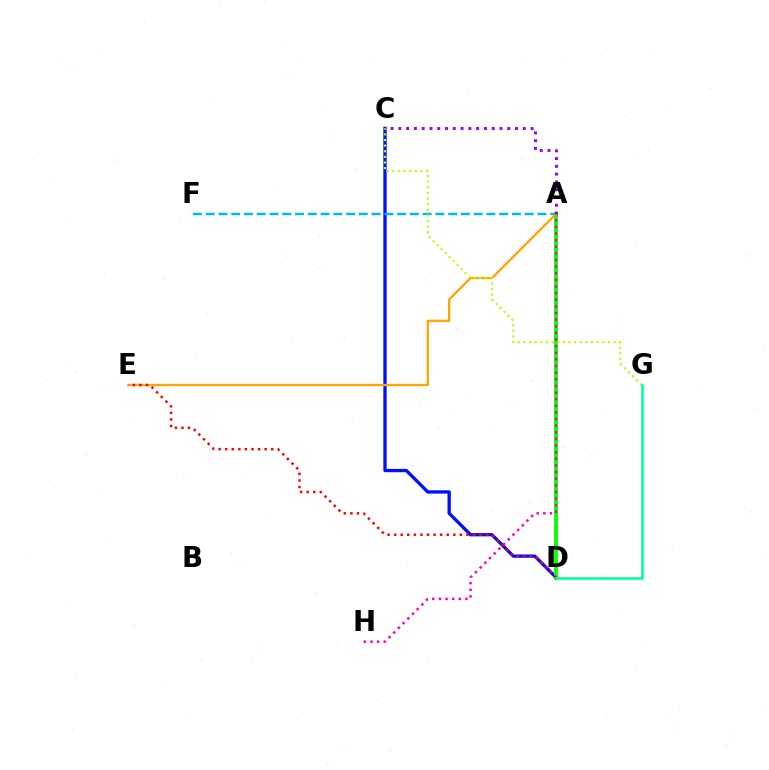{('C', 'D'): [{'color': '#0010ff', 'line_style': 'solid', 'thickness': 2.39}], ('A', 'D'): [{'color': '#08ff00', 'line_style': 'solid', 'thickness': 2.79}], ('A', 'F'): [{'color': '#00b5ff', 'line_style': 'dashed', 'thickness': 1.73}], ('A', 'E'): [{'color': '#ffa500', 'line_style': 'solid', 'thickness': 1.65}], ('A', 'C'): [{'color': '#9b00ff', 'line_style': 'dotted', 'thickness': 2.11}], ('A', 'H'): [{'color': '#ff00bd', 'line_style': 'dotted', 'thickness': 1.8}], ('D', 'E'): [{'color': '#ff0000', 'line_style': 'dotted', 'thickness': 1.79}], ('C', 'G'): [{'color': '#b3ff00', 'line_style': 'dotted', 'thickness': 1.53}], ('D', 'G'): [{'color': '#00ff9d', 'line_style': 'solid', 'thickness': 1.86}]}